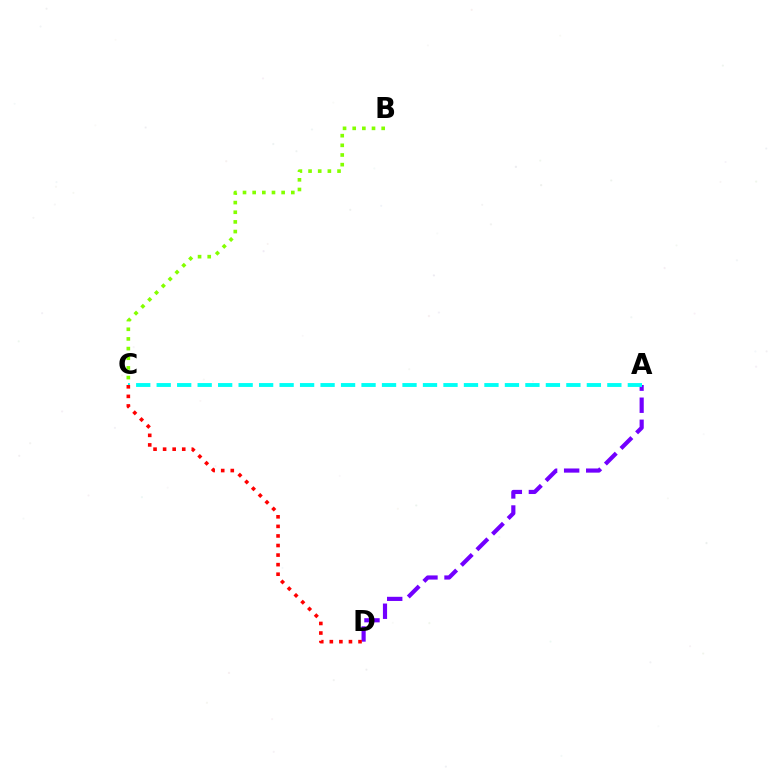{('A', 'D'): [{'color': '#7200ff', 'line_style': 'dashed', 'thickness': 3.0}], ('A', 'C'): [{'color': '#00fff6', 'line_style': 'dashed', 'thickness': 2.78}], ('C', 'D'): [{'color': '#ff0000', 'line_style': 'dotted', 'thickness': 2.6}], ('B', 'C'): [{'color': '#84ff00', 'line_style': 'dotted', 'thickness': 2.62}]}